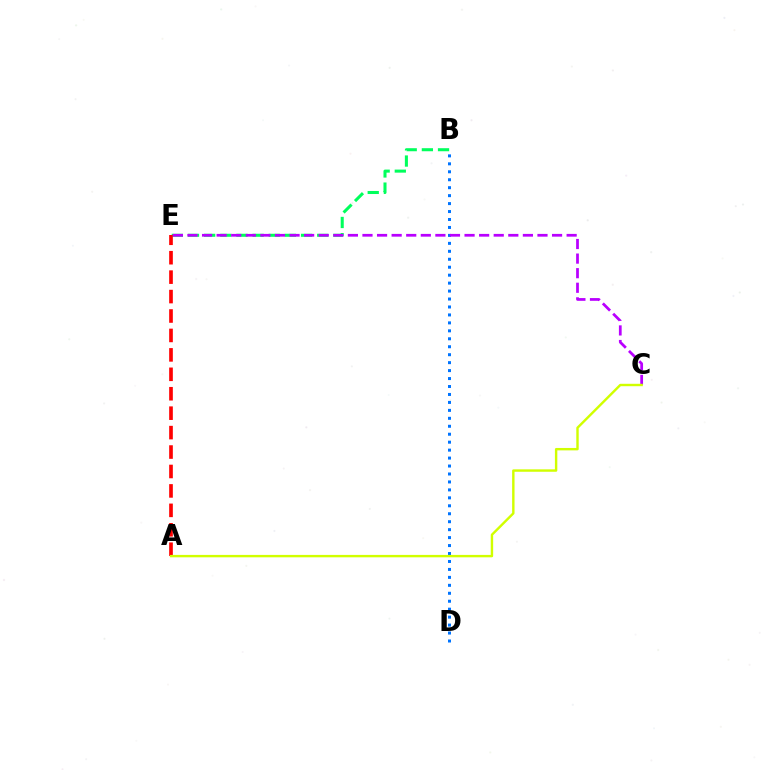{('B', 'E'): [{'color': '#00ff5c', 'line_style': 'dashed', 'thickness': 2.19}], ('A', 'E'): [{'color': '#ff0000', 'line_style': 'dashed', 'thickness': 2.64}], ('B', 'D'): [{'color': '#0074ff', 'line_style': 'dotted', 'thickness': 2.16}], ('C', 'E'): [{'color': '#b900ff', 'line_style': 'dashed', 'thickness': 1.98}], ('A', 'C'): [{'color': '#d1ff00', 'line_style': 'solid', 'thickness': 1.74}]}